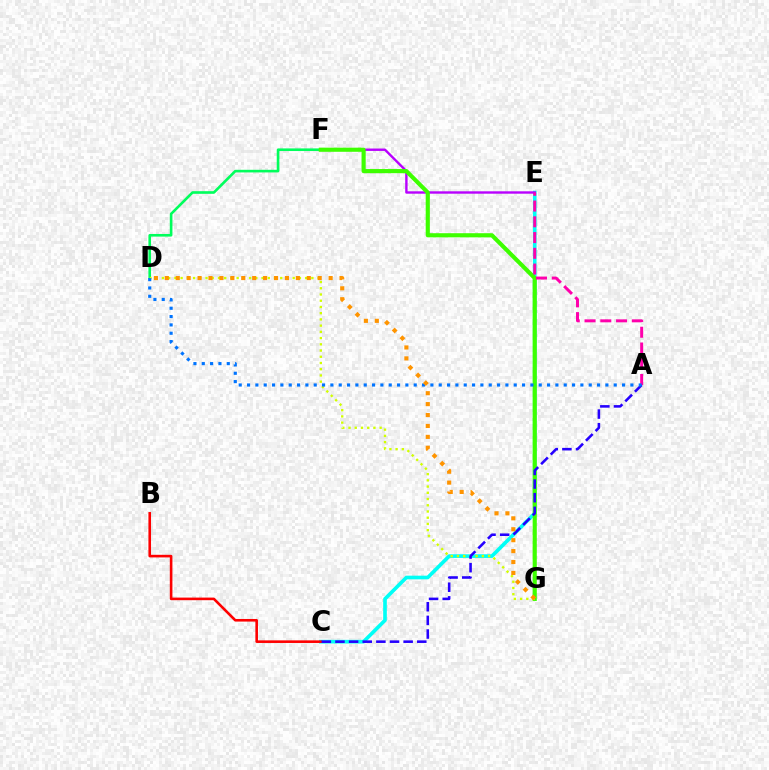{('C', 'E'): [{'color': '#00fff6', 'line_style': 'solid', 'thickness': 2.63}], ('D', 'F'): [{'color': '#00ff5c', 'line_style': 'solid', 'thickness': 1.89}], ('B', 'C'): [{'color': '#ff0000', 'line_style': 'solid', 'thickness': 1.87}], ('E', 'F'): [{'color': '#b900ff', 'line_style': 'solid', 'thickness': 1.72}], ('F', 'G'): [{'color': '#3dff00', 'line_style': 'solid', 'thickness': 2.98}], ('A', 'E'): [{'color': '#ff00ac', 'line_style': 'dashed', 'thickness': 2.14}], ('D', 'G'): [{'color': '#d1ff00', 'line_style': 'dotted', 'thickness': 1.69}, {'color': '#ff9400', 'line_style': 'dotted', 'thickness': 2.97}], ('A', 'C'): [{'color': '#2500ff', 'line_style': 'dashed', 'thickness': 1.85}], ('A', 'D'): [{'color': '#0074ff', 'line_style': 'dotted', 'thickness': 2.26}]}